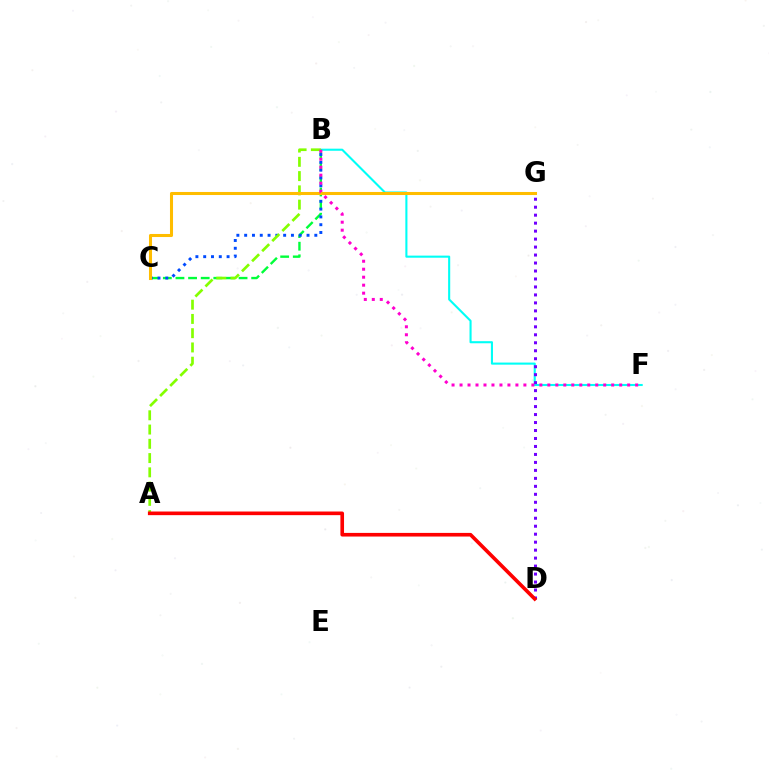{('B', 'F'): [{'color': '#00fff6', 'line_style': 'solid', 'thickness': 1.51}, {'color': '#ff00cf', 'line_style': 'dotted', 'thickness': 2.17}], ('B', 'C'): [{'color': '#00ff39', 'line_style': 'dashed', 'thickness': 1.71}, {'color': '#004bff', 'line_style': 'dotted', 'thickness': 2.12}], ('D', 'G'): [{'color': '#7200ff', 'line_style': 'dotted', 'thickness': 2.17}], ('A', 'B'): [{'color': '#84ff00', 'line_style': 'dashed', 'thickness': 1.94}], ('C', 'G'): [{'color': '#ffbd00', 'line_style': 'solid', 'thickness': 2.2}], ('A', 'D'): [{'color': '#ff0000', 'line_style': 'solid', 'thickness': 2.62}]}